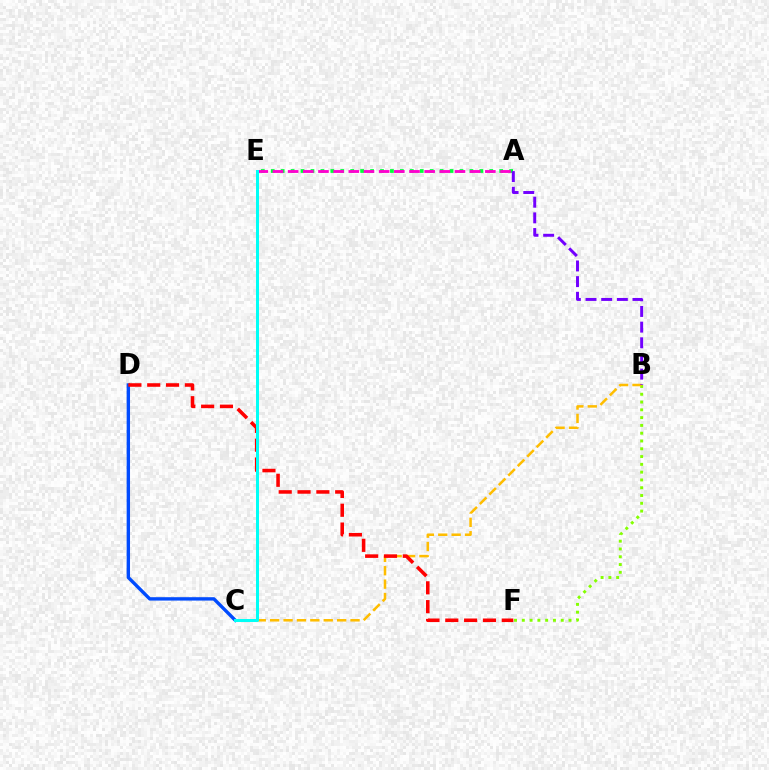{('A', 'E'): [{'color': '#00ff39', 'line_style': 'dotted', 'thickness': 2.7}, {'color': '#ff00cf', 'line_style': 'dashed', 'thickness': 2.06}], ('B', 'F'): [{'color': '#84ff00', 'line_style': 'dotted', 'thickness': 2.12}], ('B', 'C'): [{'color': '#ffbd00', 'line_style': 'dashed', 'thickness': 1.82}], ('C', 'D'): [{'color': '#004bff', 'line_style': 'solid', 'thickness': 2.43}], ('A', 'B'): [{'color': '#7200ff', 'line_style': 'dashed', 'thickness': 2.13}], ('D', 'F'): [{'color': '#ff0000', 'line_style': 'dashed', 'thickness': 2.56}], ('C', 'E'): [{'color': '#00fff6', 'line_style': 'solid', 'thickness': 2.16}]}